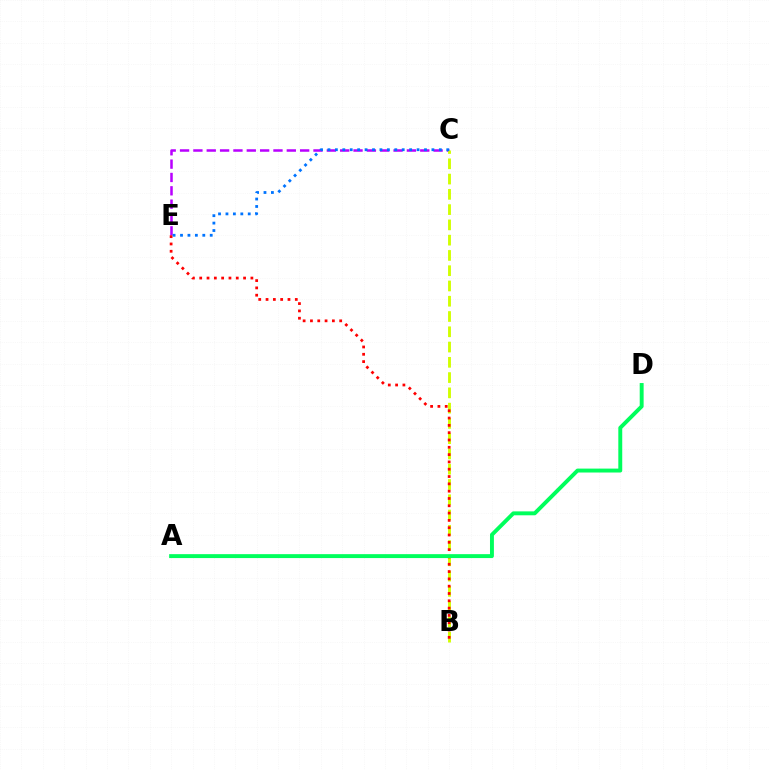{('C', 'E'): [{'color': '#b900ff', 'line_style': 'dashed', 'thickness': 1.81}, {'color': '#0074ff', 'line_style': 'dotted', 'thickness': 2.02}], ('B', 'C'): [{'color': '#d1ff00', 'line_style': 'dashed', 'thickness': 2.07}], ('B', 'E'): [{'color': '#ff0000', 'line_style': 'dotted', 'thickness': 1.99}], ('A', 'D'): [{'color': '#00ff5c', 'line_style': 'solid', 'thickness': 2.82}]}